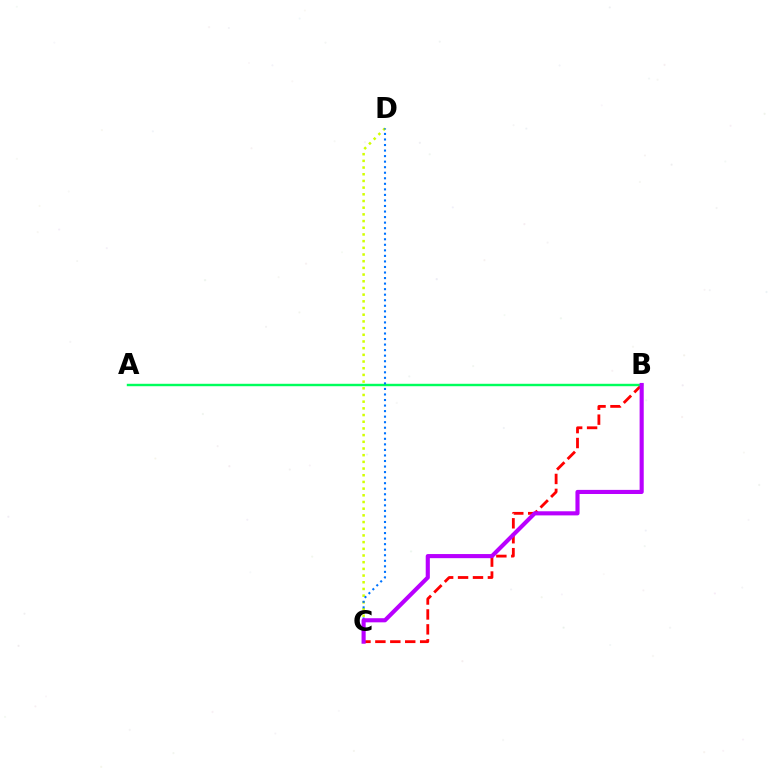{('B', 'C'): [{'color': '#ff0000', 'line_style': 'dashed', 'thickness': 2.03}, {'color': '#b900ff', 'line_style': 'solid', 'thickness': 2.96}], ('A', 'B'): [{'color': '#00ff5c', 'line_style': 'solid', 'thickness': 1.75}], ('C', 'D'): [{'color': '#d1ff00', 'line_style': 'dotted', 'thickness': 1.82}, {'color': '#0074ff', 'line_style': 'dotted', 'thickness': 1.51}]}